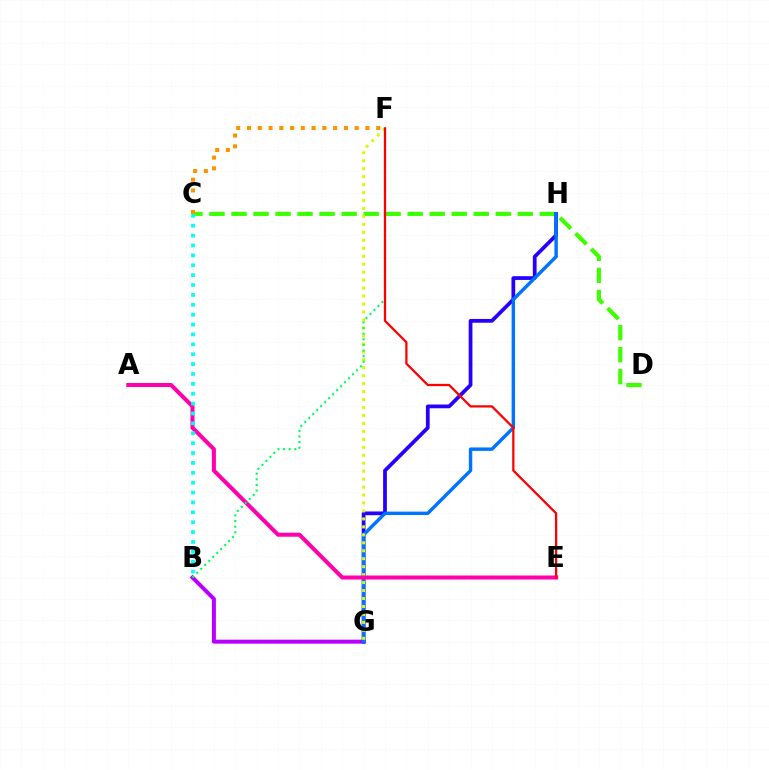{('C', 'D'): [{'color': '#3dff00', 'line_style': 'dashed', 'thickness': 2.99}], ('B', 'G'): [{'color': '#b900ff', 'line_style': 'solid', 'thickness': 2.86}], ('C', 'F'): [{'color': '#ff9400', 'line_style': 'dotted', 'thickness': 2.93}], ('G', 'H'): [{'color': '#2500ff', 'line_style': 'solid', 'thickness': 2.7}, {'color': '#0074ff', 'line_style': 'solid', 'thickness': 2.47}], ('F', 'G'): [{'color': '#d1ff00', 'line_style': 'dotted', 'thickness': 2.16}], ('A', 'E'): [{'color': '#ff00ac', 'line_style': 'solid', 'thickness': 2.9}], ('B', 'F'): [{'color': '#00ff5c', 'line_style': 'dotted', 'thickness': 1.53}], ('E', 'F'): [{'color': '#ff0000', 'line_style': 'solid', 'thickness': 1.63}], ('B', 'C'): [{'color': '#00fff6', 'line_style': 'dotted', 'thickness': 2.68}]}